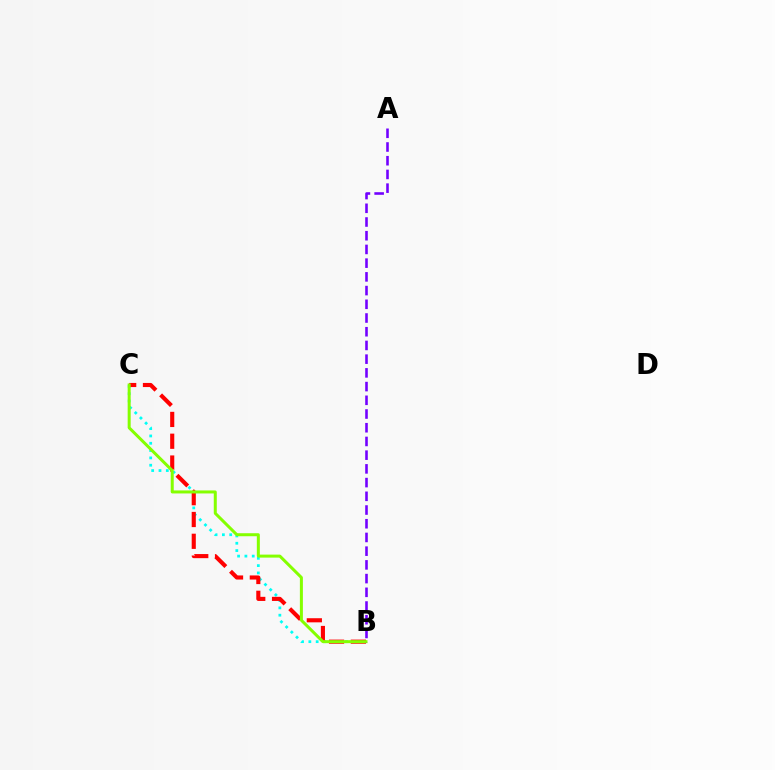{('B', 'C'): [{'color': '#00fff6', 'line_style': 'dotted', 'thickness': 1.99}, {'color': '#ff0000', 'line_style': 'dashed', 'thickness': 2.96}, {'color': '#84ff00', 'line_style': 'solid', 'thickness': 2.16}], ('A', 'B'): [{'color': '#7200ff', 'line_style': 'dashed', 'thickness': 1.86}]}